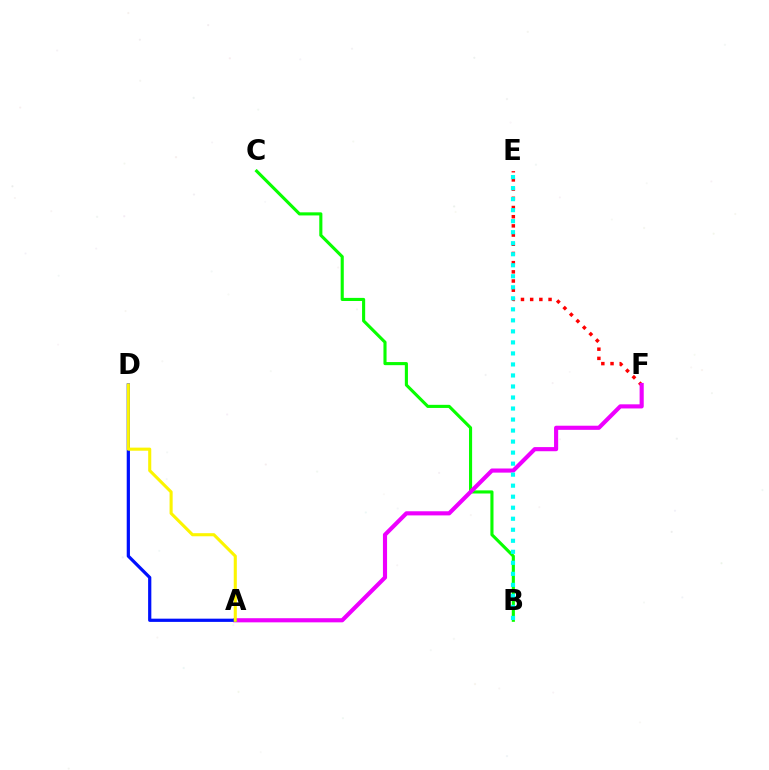{('B', 'C'): [{'color': '#08ff00', 'line_style': 'solid', 'thickness': 2.24}], ('E', 'F'): [{'color': '#ff0000', 'line_style': 'dotted', 'thickness': 2.5}], ('A', 'F'): [{'color': '#ee00ff', 'line_style': 'solid', 'thickness': 2.97}], ('A', 'D'): [{'color': '#0010ff', 'line_style': 'solid', 'thickness': 2.32}, {'color': '#fcf500', 'line_style': 'solid', 'thickness': 2.22}], ('B', 'E'): [{'color': '#00fff6', 'line_style': 'dotted', 'thickness': 2.99}]}